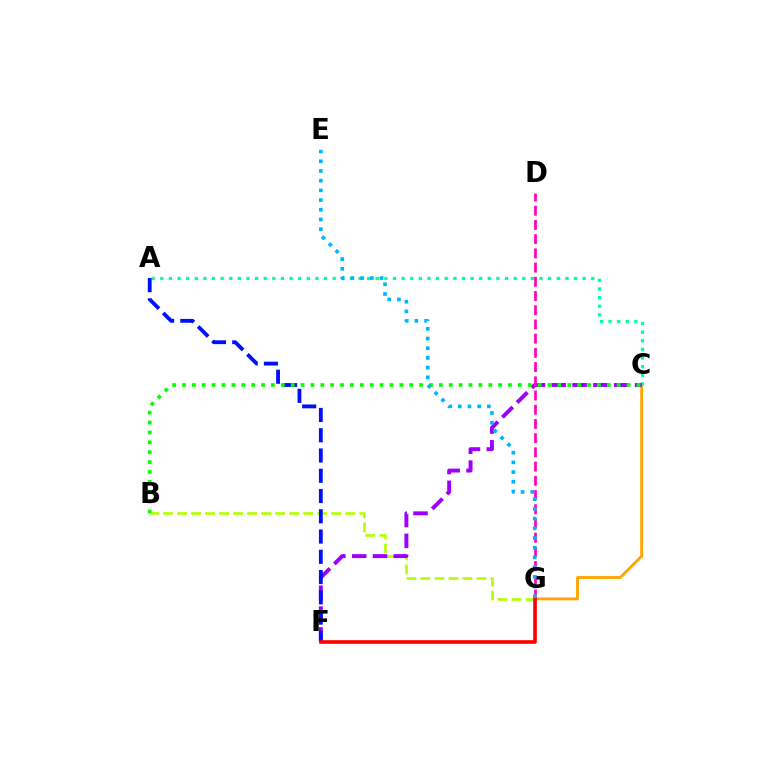{('C', 'G'): [{'color': '#ffa500', 'line_style': 'solid', 'thickness': 2.07}], ('A', 'C'): [{'color': '#00ff9d', 'line_style': 'dotted', 'thickness': 2.34}], ('B', 'G'): [{'color': '#b3ff00', 'line_style': 'dashed', 'thickness': 1.9}], ('C', 'F'): [{'color': '#9b00ff', 'line_style': 'dashed', 'thickness': 2.83}], ('D', 'G'): [{'color': '#ff00bd', 'line_style': 'dashed', 'thickness': 1.93}], ('A', 'F'): [{'color': '#0010ff', 'line_style': 'dashed', 'thickness': 2.75}], ('B', 'C'): [{'color': '#08ff00', 'line_style': 'dotted', 'thickness': 2.68}], ('F', 'G'): [{'color': '#ff0000', 'line_style': 'solid', 'thickness': 2.61}], ('E', 'G'): [{'color': '#00b5ff', 'line_style': 'dotted', 'thickness': 2.64}]}